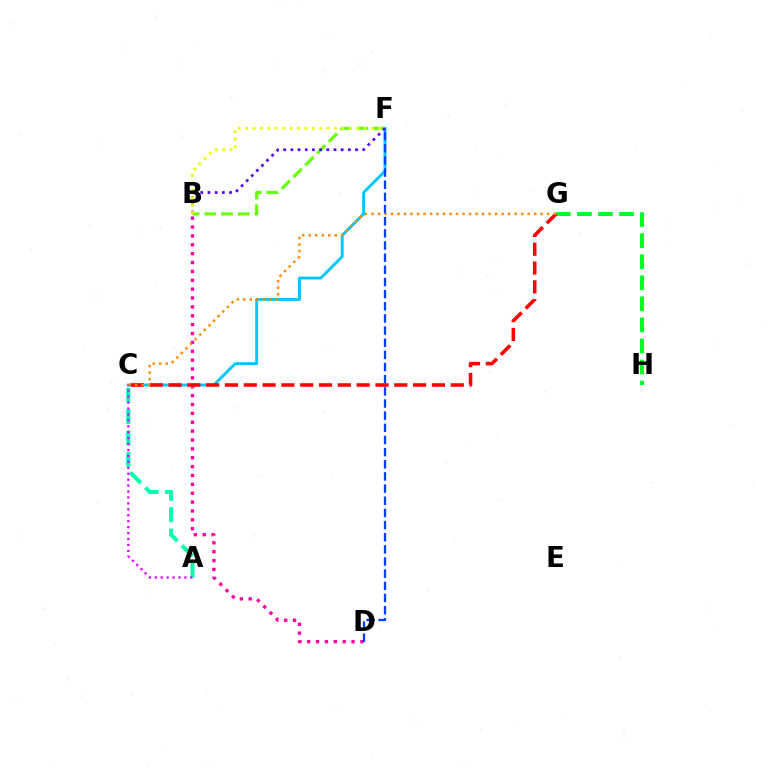{('C', 'F'): [{'color': '#00c7ff', 'line_style': 'solid', 'thickness': 2.08}], ('B', 'D'): [{'color': '#ff00a0', 'line_style': 'dotted', 'thickness': 2.41}], ('B', 'F'): [{'color': '#66ff00', 'line_style': 'dashed', 'thickness': 2.27}, {'color': '#4f00ff', 'line_style': 'dotted', 'thickness': 1.95}, {'color': '#eeff00', 'line_style': 'dotted', 'thickness': 2.01}], ('A', 'C'): [{'color': '#00ffaf', 'line_style': 'dashed', 'thickness': 2.91}, {'color': '#d600ff', 'line_style': 'dotted', 'thickness': 1.61}], ('G', 'H'): [{'color': '#00ff27', 'line_style': 'dashed', 'thickness': 2.86}], ('C', 'G'): [{'color': '#ff0000', 'line_style': 'dashed', 'thickness': 2.56}, {'color': '#ff8800', 'line_style': 'dotted', 'thickness': 1.77}], ('D', 'F'): [{'color': '#003fff', 'line_style': 'dashed', 'thickness': 1.65}]}